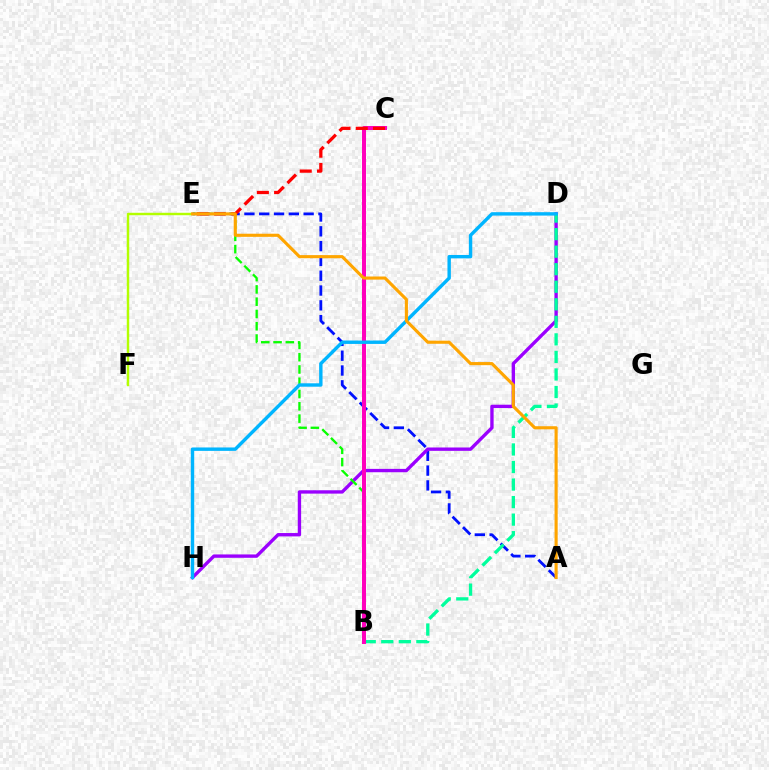{('A', 'E'): [{'color': '#0010ff', 'line_style': 'dashed', 'thickness': 2.01}, {'color': '#ffa500', 'line_style': 'solid', 'thickness': 2.24}], ('D', 'H'): [{'color': '#9b00ff', 'line_style': 'solid', 'thickness': 2.42}, {'color': '#00b5ff', 'line_style': 'solid', 'thickness': 2.45}], ('E', 'F'): [{'color': '#b3ff00', 'line_style': 'solid', 'thickness': 1.75}], ('B', 'D'): [{'color': '#00ff9d', 'line_style': 'dashed', 'thickness': 2.38}], ('B', 'E'): [{'color': '#08ff00', 'line_style': 'dashed', 'thickness': 1.67}], ('B', 'C'): [{'color': '#ff00bd', 'line_style': 'solid', 'thickness': 2.87}], ('C', 'E'): [{'color': '#ff0000', 'line_style': 'dashed', 'thickness': 2.34}]}